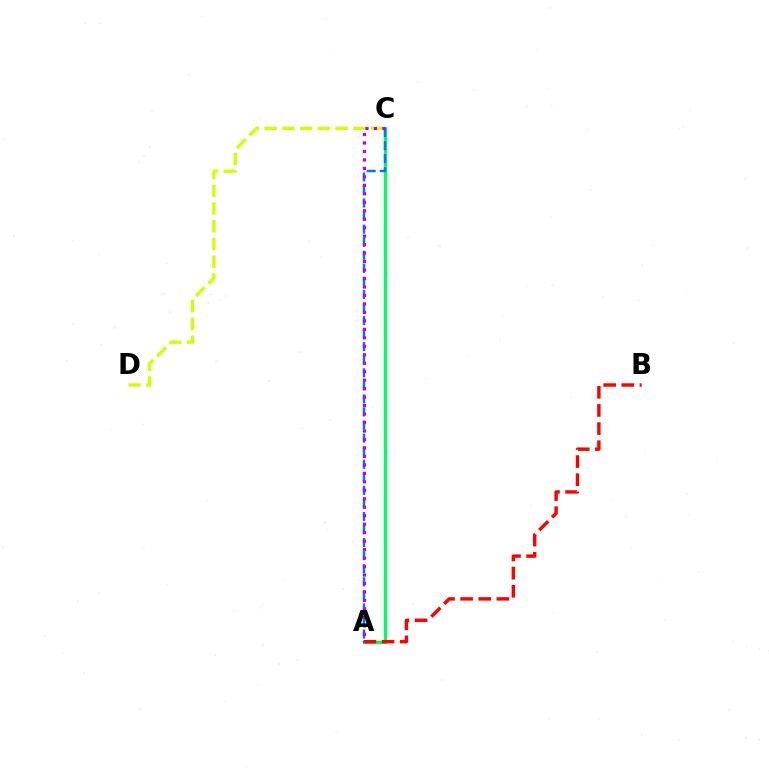{('A', 'C'): [{'color': '#00ff5c', 'line_style': 'solid', 'thickness': 2.44}, {'color': '#0074ff', 'line_style': 'dashed', 'thickness': 1.77}, {'color': '#b900ff', 'line_style': 'dotted', 'thickness': 2.3}], ('C', 'D'): [{'color': '#d1ff00', 'line_style': 'dashed', 'thickness': 2.41}], ('A', 'B'): [{'color': '#ff0000', 'line_style': 'dashed', 'thickness': 2.46}]}